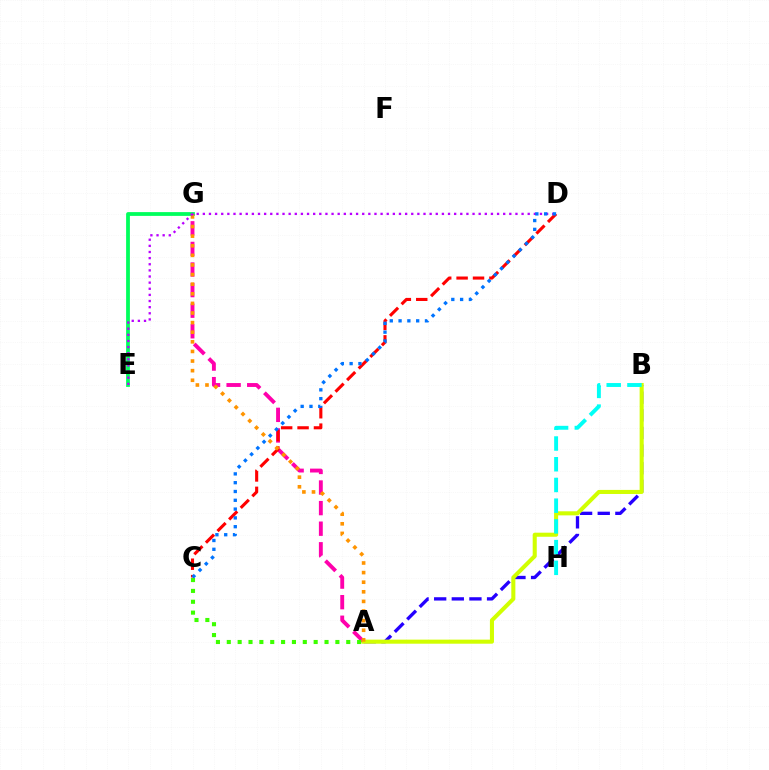{('E', 'G'): [{'color': '#00ff5c', 'line_style': 'solid', 'thickness': 2.72}], ('A', 'B'): [{'color': '#2500ff', 'line_style': 'dashed', 'thickness': 2.39}, {'color': '#d1ff00', 'line_style': 'solid', 'thickness': 2.93}], ('A', 'G'): [{'color': '#ff00ac', 'line_style': 'dashed', 'thickness': 2.8}, {'color': '#ff9400', 'line_style': 'dotted', 'thickness': 2.61}], ('C', 'D'): [{'color': '#ff0000', 'line_style': 'dashed', 'thickness': 2.23}, {'color': '#0074ff', 'line_style': 'dotted', 'thickness': 2.39}], ('A', 'C'): [{'color': '#3dff00', 'line_style': 'dotted', 'thickness': 2.95}], ('D', 'E'): [{'color': '#b900ff', 'line_style': 'dotted', 'thickness': 1.67}], ('B', 'H'): [{'color': '#00fff6', 'line_style': 'dashed', 'thickness': 2.81}]}